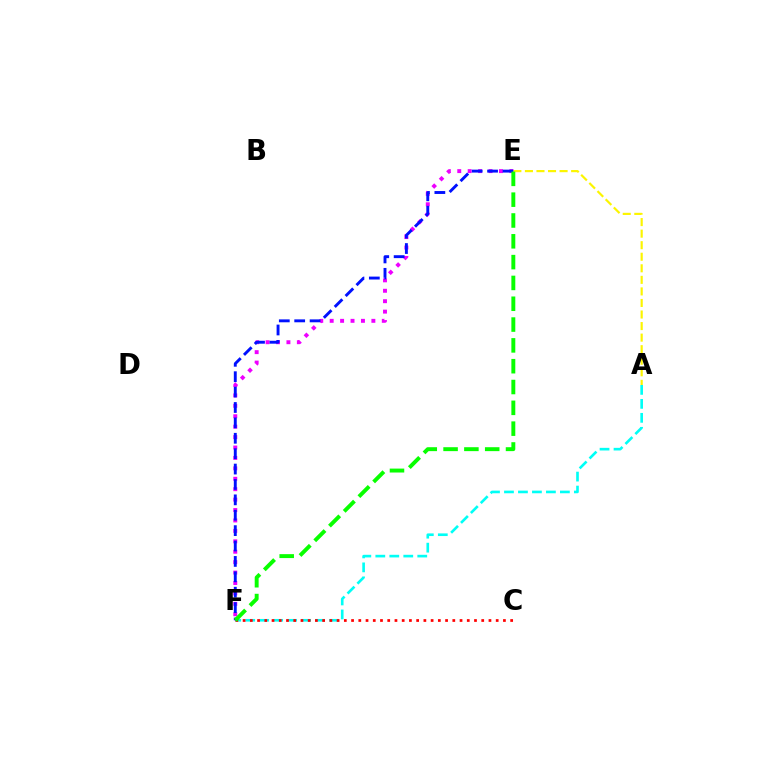{('A', 'F'): [{'color': '#00fff6', 'line_style': 'dashed', 'thickness': 1.9}], ('C', 'F'): [{'color': '#ff0000', 'line_style': 'dotted', 'thickness': 1.96}], ('E', 'F'): [{'color': '#ee00ff', 'line_style': 'dotted', 'thickness': 2.83}, {'color': '#0010ff', 'line_style': 'dashed', 'thickness': 2.09}, {'color': '#08ff00', 'line_style': 'dashed', 'thickness': 2.83}], ('A', 'E'): [{'color': '#fcf500', 'line_style': 'dashed', 'thickness': 1.57}]}